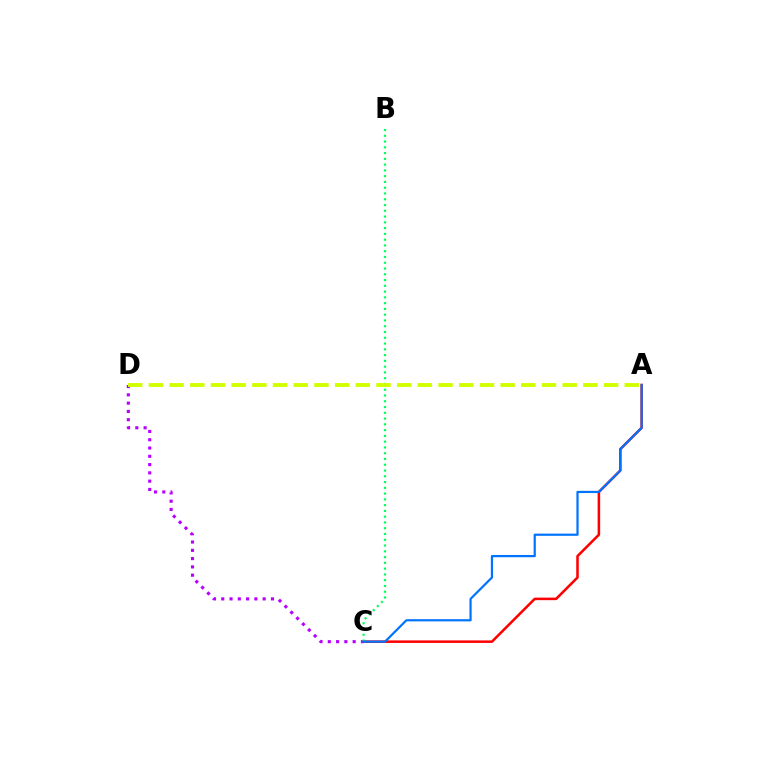{('A', 'C'): [{'color': '#ff0000', 'line_style': 'solid', 'thickness': 1.83}, {'color': '#0074ff', 'line_style': 'solid', 'thickness': 1.59}], ('C', 'D'): [{'color': '#b900ff', 'line_style': 'dotted', 'thickness': 2.25}], ('B', 'C'): [{'color': '#00ff5c', 'line_style': 'dotted', 'thickness': 1.57}], ('A', 'D'): [{'color': '#d1ff00', 'line_style': 'dashed', 'thickness': 2.81}]}